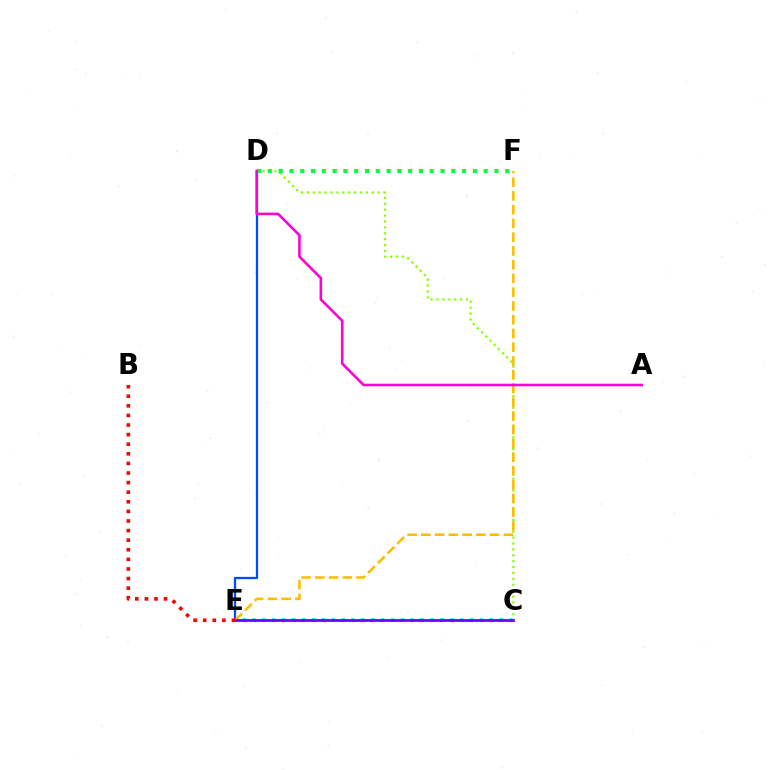{('D', 'E'): [{'color': '#004bff', 'line_style': 'solid', 'thickness': 1.64}], ('C', 'D'): [{'color': '#84ff00', 'line_style': 'dotted', 'thickness': 1.6}], ('D', 'F'): [{'color': '#00ff39', 'line_style': 'dotted', 'thickness': 2.93}], ('E', 'F'): [{'color': '#ffbd00', 'line_style': 'dashed', 'thickness': 1.87}], ('A', 'D'): [{'color': '#ff00cf', 'line_style': 'solid', 'thickness': 1.86}], ('C', 'E'): [{'color': '#00fff6', 'line_style': 'dotted', 'thickness': 2.69}, {'color': '#7200ff', 'line_style': 'solid', 'thickness': 1.99}], ('B', 'E'): [{'color': '#ff0000', 'line_style': 'dotted', 'thickness': 2.61}]}